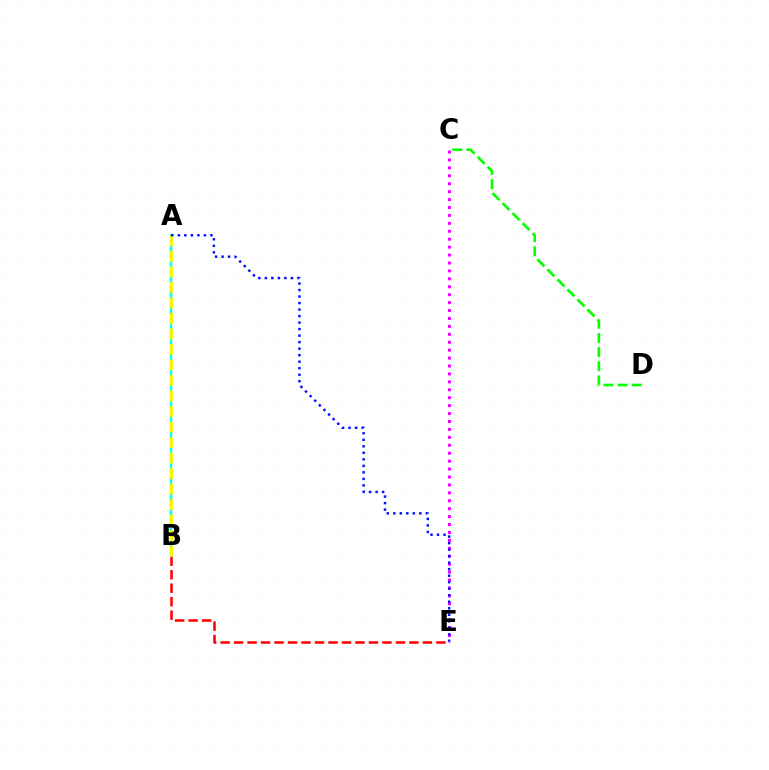{('C', 'D'): [{'color': '#08ff00', 'line_style': 'dashed', 'thickness': 1.92}], ('C', 'E'): [{'color': '#ee00ff', 'line_style': 'dotted', 'thickness': 2.15}], ('B', 'E'): [{'color': '#ff0000', 'line_style': 'dashed', 'thickness': 1.83}], ('A', 'B'): [{'color': '#00fff6', 'line_style': 'solid', 'thickness': 1.71}, {'color': '#fcf500', 'line_style': 'dashed', 'thickness': 2.11}], ('A', 'E'): [{'color': '#0010ff', 'line_style': 'dotted', 'thickness': 1.77}]}